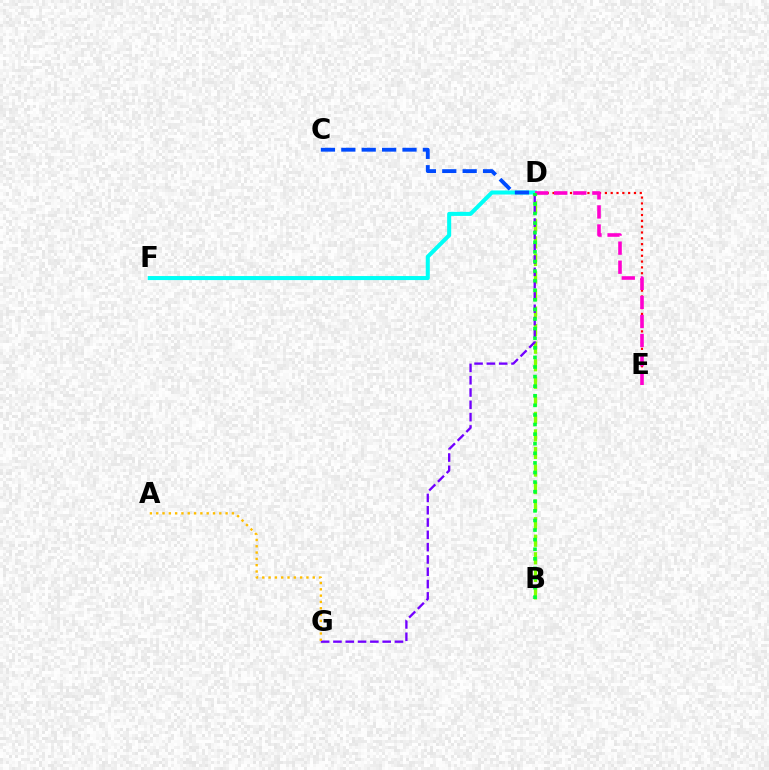{('B', 'D'): [{'color': '#84ff00', 'line_style': 'dashed', 'thickness': 2.38}, {'color': '#00ff39', 'line_style': 'dotted', 'thickness': 2.61}], ('D', 'E'): [{'color': '#ff0000', 'line_style': 'dotted', 'thickness': 1.58}, {'color': '#ff00cf', 'line_style': 'dashed', 'thickness': 2.59}], ('D', 'F'): [{'color': '#00fff6', 'line_style': 'solid', 'thickness': 2.91}], ('D', 'G'): [{'color': '#7200ff', 'line_style': 'dashed', 'thickness': 1.67}], ('C', 'D'): [{'color': '#004bff', 'line_style': 'dashed', 'thickness': 2.77}], ('A', 'G'): [{'color': '#ffbd00', 'line_style': 'dotted', 'thickness': 1.71}]}